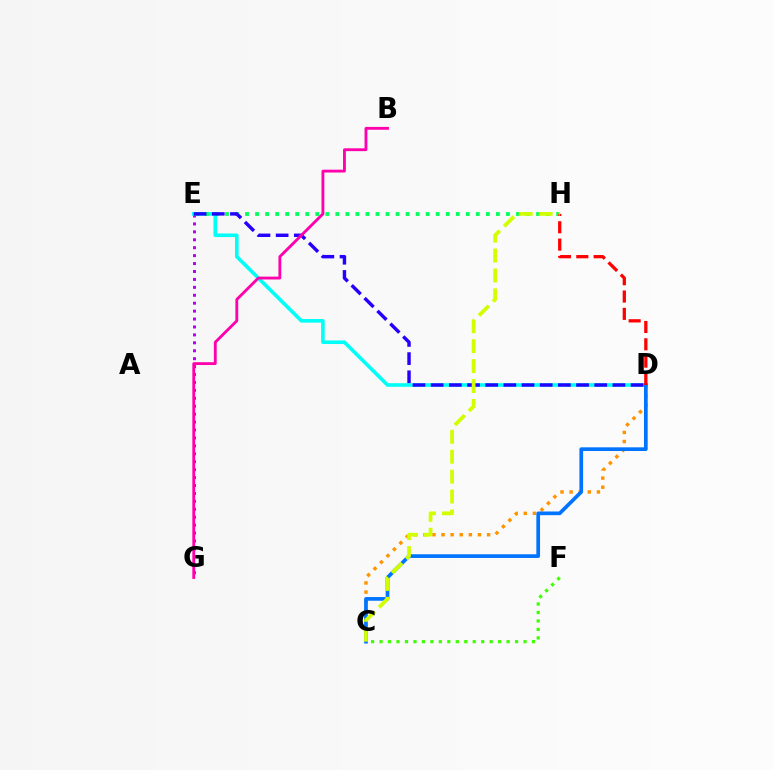{('C', 'D'): [{'color': '#ff9400', 'line_style': 'dotted', 'thickness': 2.47}, {'color': '#0074ff', 'line_style': 'solid', 'thickness': 2.66}], ('E', 'G'): [{'color': '#b900ff', 'line_style': 'dotted', 'thickness': 2.15}], ('D', 'E'): [{'color': '#00fff6', 'line_style': 'solid', 'thickness': 2.59}, {'color': '#2500ff', 'line_style': 'dashed', 'thickness': 2.47}], ('E', 'H'): [{'color': '#00ff5c', 'line_style': 'dotted', 'thickness': 2.73}], ('D', 'H'): [{'color': '#ff0000', 'line_style': 'dashed', 'thickness': 2.35}], ('B', 'G'): [{'color': '#ff00ac', 'line_style': 'solid', 'thickness': 2.05}], ('C', 'F'): [{'color': '#3dff00', 'line_style': 'dotted', 'thickness': 2.3}], ('C', 'H'): [{'color': '#d1ff00', 'line_style': 'dashed', 'thickness': 2.71}]}